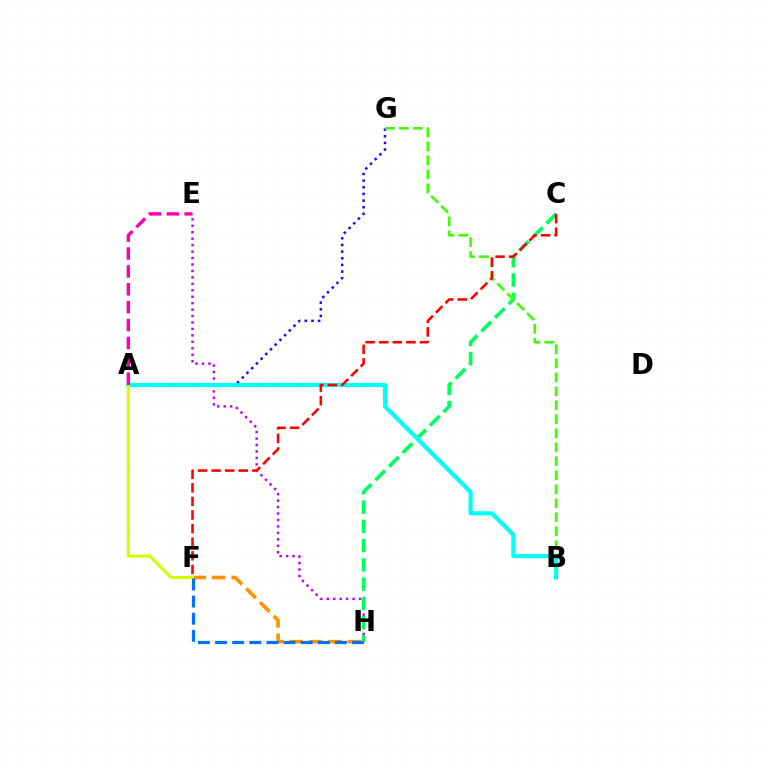{('A', 'G'): [{'color': '#2500ff', 'line_style': 'dotted', 'thickness': 1.81}], ('E', 'H'): [{'color': '#b900ff', 'line_style': 'dotted', 'thickness': 1.75}], ('C', 'H'): [{'color': '#00ff5c', 'line_style': 'dashed', 'thickness': 2.62}], ('B', 'G'): [{'color': '#3dff00', 'line_style': 'dashed', 'thickness': 1.9}], ('A', 'B'): [{'color': '#00fff6', 'line_style': 'solid', 'thickness': 2.98}], ('F', 'H'): [{'color': '#ff9400', 'line_style': 'dashed', 'thickness': 2.64}, {'color': '#0074ff', 'line_style': 'dashed', 'thickness': 2.33}], ('A', 'F'): [{'color': '#d1ff00', 'line_style': 'solid', 'thickness': 2.25}], ('C', 'F'): [{'color': '#ff0000', 'line_style': 'dashed', 'thickness': 1.85}], ('A', 'E'): [{'color': '#ff00ac', 'line_style': 'dashed', 'thickness': 2.43}]}